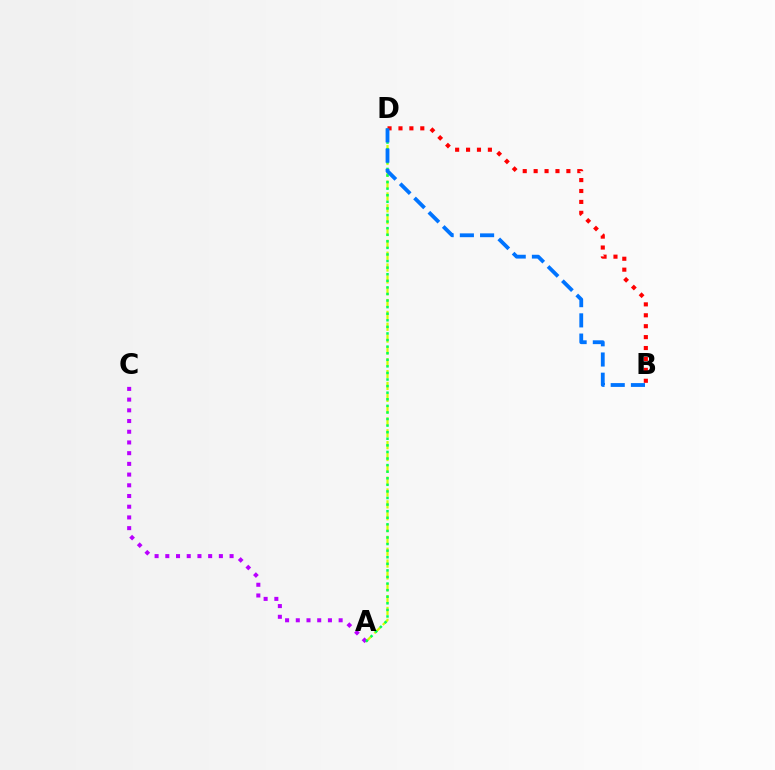{('A', 'D'): [{'color': '#d1ff00', 'line_style': 'dashed', 'thickness': 1.61}, {'color': '#00ff5c', 'line_style': 'dotted', 'thickness': 1.79}], ('A', 'C'): [{'color': '#b900ff', 'line_style': 'dotted', 'thickness': 2.91}], ('B', 'D'): [{'color': '#ff0000', 'line_style': 'dotted', 'thickness': 2.97}, {'color': '#0074ff', 'line_style': 'dashed', 'thickness': 2.75}]}